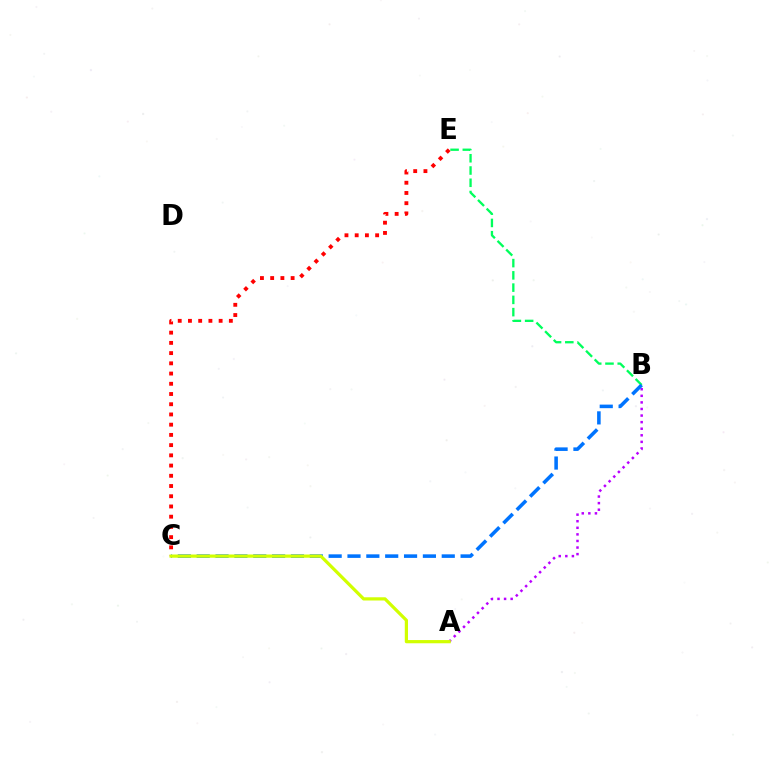{('A', 'B'): [{'color': '#b900ff', 'line_style': 'dotted', 'thickness': 1.79}], ('B', 'E'): [{'color': '#00ff5c', 'line_style': 'dashed', 'thickness': 1.67}], ('C', 'E'): [{'color': '#ff0000', 'line_style': 'dotted', 'thickness': 2.78}], ('B', 'C'): [{'color': '#0074ff', 'line_style': 'dashed', 'thickness': 2.56}], ('A', 'C'): [{'color': '#d1ff00', 'line_style': 'solid', 'thickness': 2.32}]}